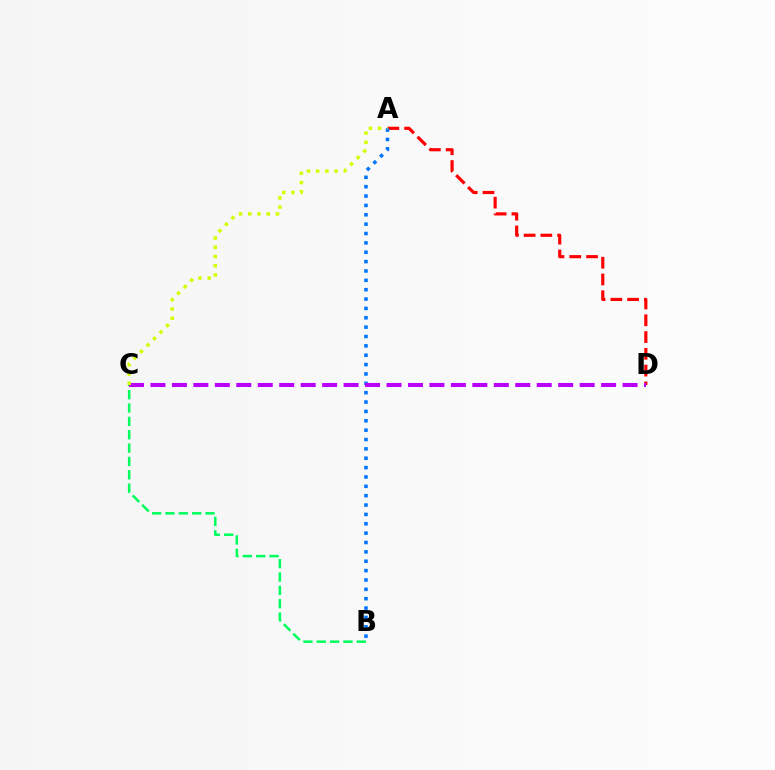{('B', 'C'): [{'color': '#00ff5c', 'line_style': 'dashed', 'thickness': 1.81}], ('A', 'D'): [{'color': '#ff0000', 'line_style': 'dashed', 'thickness': 2.28}], ('A', 'B'): [{'color': '#0074ff', 'line_style': 'dotted', 'thickness': 2.54}], ('C', 'D'): [{'color': '#b900ff', 'line_style': 'dashed', 'thickness': 2.92}], ('A', 'C'): [{'color': '#d1ff00', 'line_style': 'dotted', 'thickness': 2.5}]}